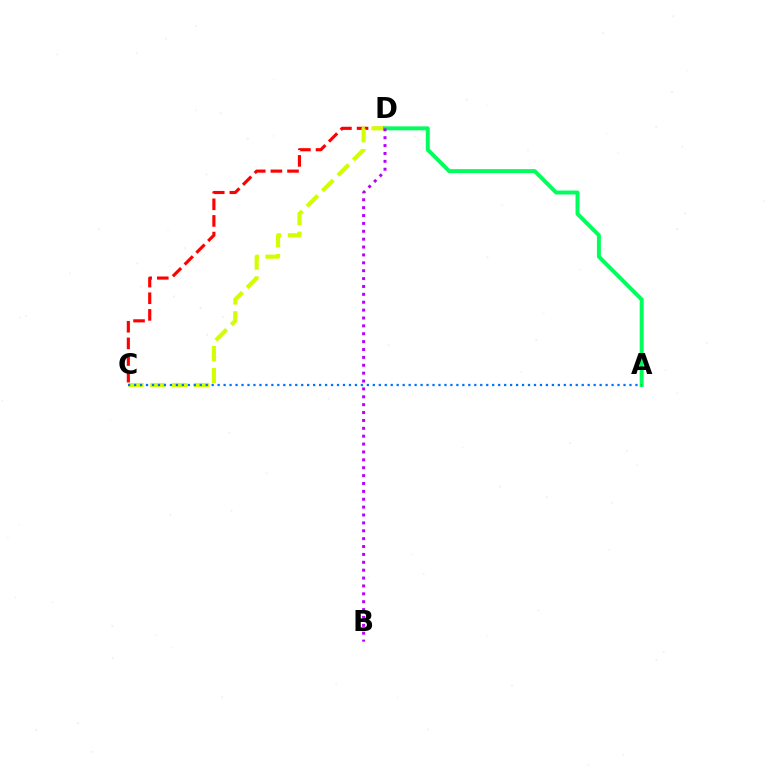{('C', 'D'): [{'color': '#ff0000', 'line_style': 'dashed', 'thickness': 2.26}, {'color': '#d1ff00', 'line_style': 'dashed', 'thickness': 2.97}], ('A', 'D'): [{'color': '#00ff5c', 'line_style': 'solid', 'thickness': 2.85}], ('B', 'D'): [{'color': '#b900ff', 'line_style': 'dotted', 'thickness': 2.14}], ('A', 'C'): [{'color': '#0074ff', 'line_style': 'dotted', 'thickness': 1.62}]}